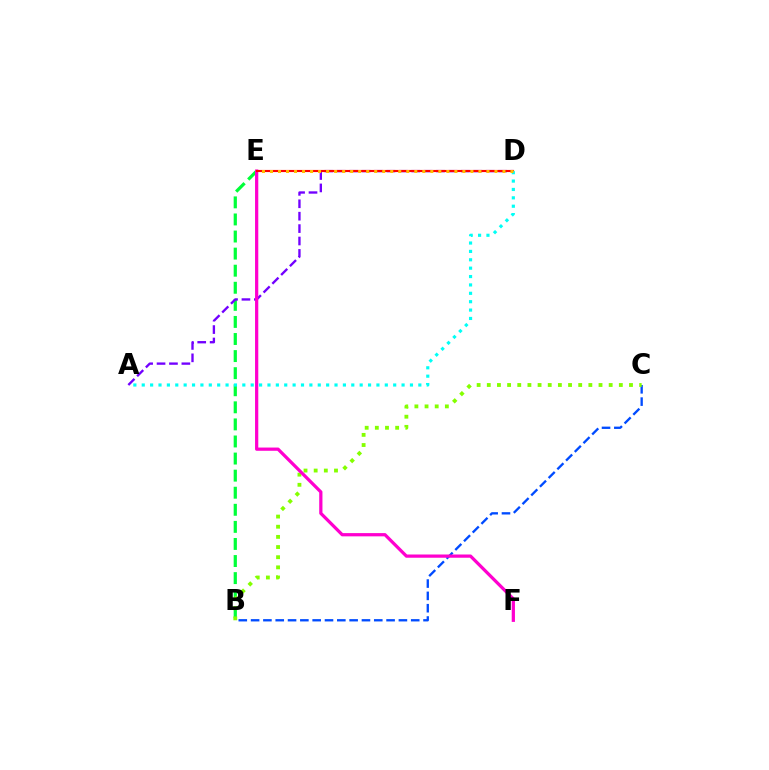{('B', 'E'): [{'color': '#00ff39', 'line_style': 'dashed', 'thickness': 2.32}], ('A', 'D'): [{'color': '#7200ff', 'line_style': 'dashed', 'thickness': 1.69}, {'color': '#00fff6', 'line_style': 'dotted', 'thickness': 2.28}], ('B', 'C'): [{'color': '#004bff', 'line_style': 'dashed', 'thickness': 1.67}, {'color': '#84ff00', 'line_style': 'dotted', 'thickness': 2.76}], ('E', 'F'): [{'color': '#ff00cf', 'line_style': 'solid', 'thickness': 2.33}], ('D', 'E'): [{'color': '#ff0000', 'line_style': 'solid', 'thickness': 1.54}, {'color': '#ffbd00', 'line_style': 'dotted', 'thickness': 2.18}]}